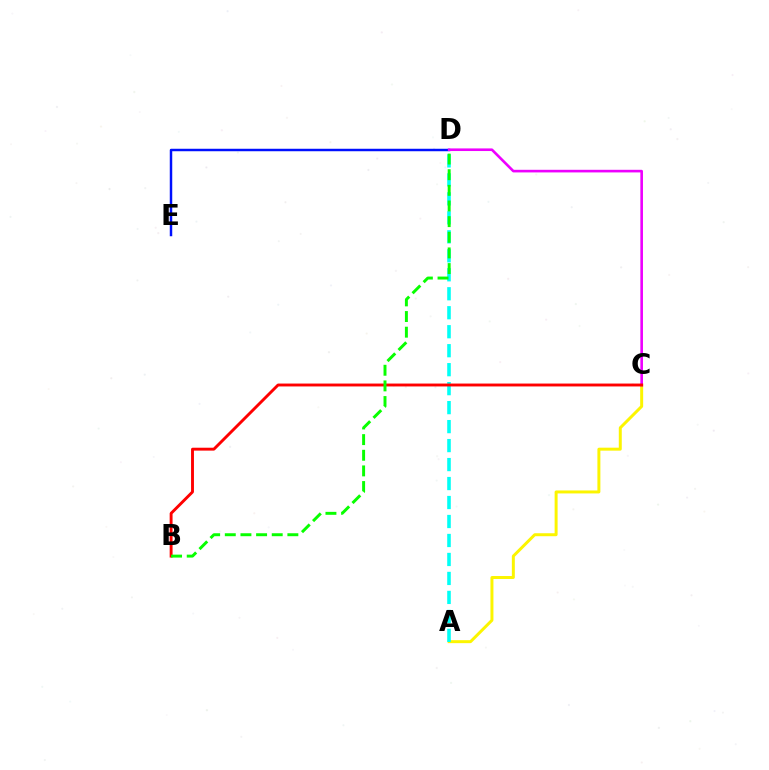{('D', 'E'): [{'color': '#0010ff', 'line_style': 'solid', 'thickness': 1.78}], ('A', 'C'): [{'color': '#fcf500', 'line_style': 'solid', 'thickness': 2.14}], ('C', 'D'): [{'color': '#ee00ff', 'line_style': 'solid', 'thickness': 1.89}], ('A', 'D'): [{'color': '#00fff6', 'line_style': 'dashed', 'thickness': 2.58}], ('B', 'C'): [{'color': '#ff0000', 'line_style': 'solid', 'thickness': 2.08}], ('B', 'D'): [{'color': '#08ff00', 'line_style': 'dashed', 'thickness': 2.13}]}